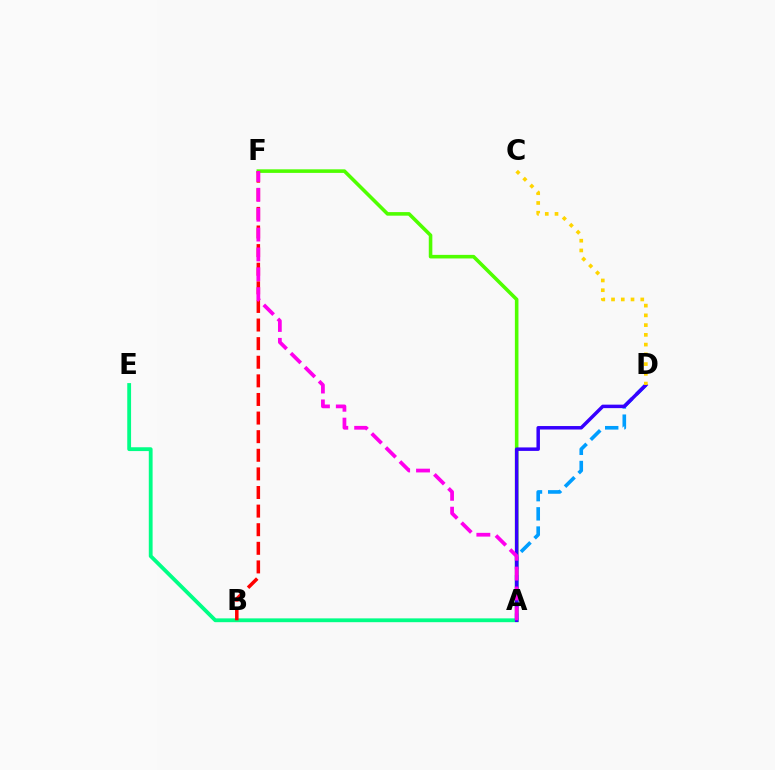{('A', 'F'): [{'color': '#4fff00', 'line_style': 'solid', 'thickness': 2.57}, {'color': '#ff00ed', 'line_style': 'dashed', 'thickness': 2.7}], ('A', 'E'): [{'color': '#00ff86', 'line_style': 'solid', 'thickness': 2.75}], ('A', 'D'): [{'color': '#009eff', 'line_style': 'dashed', 'thickness': 2.61}, {'color': '#3700ff', 'line_style': 'solid', 'thickness': 2.51}], ('B', 'F'): [{'color': '#ff0000', 'line_style': 'dashed', 'thickness': 2.53}], ('C', 'D'): [{'color': '#ffd500', 'line_style': 'dotted', 'thickness': 2.65}]}